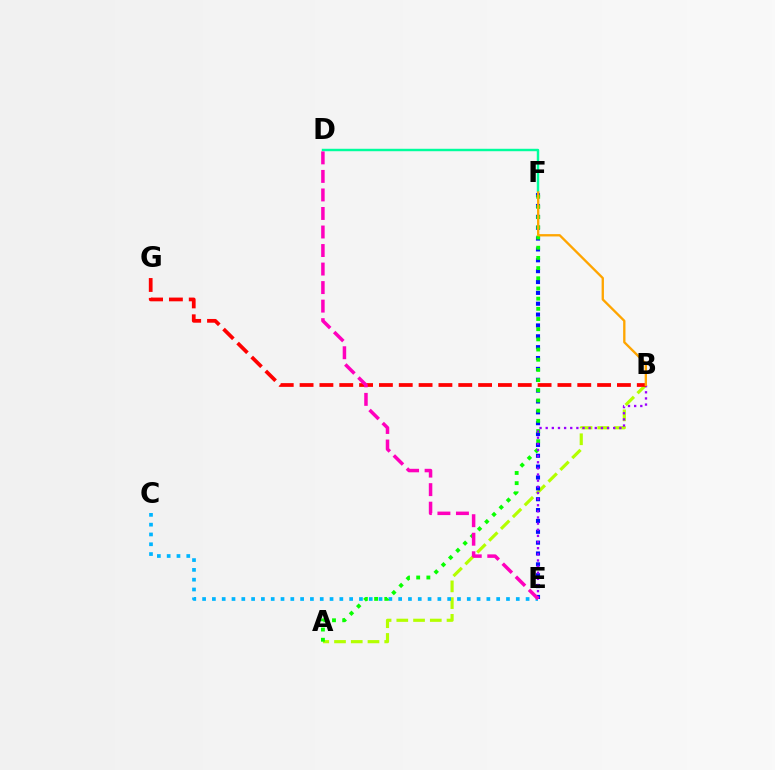{('D', 'F'): [{'color': '#00ff9d', 'line_style': 'solid', 'thickness': 1.76}], ('A', 'B'): [{'color': '#b3ff00', 'line_style': 'dashed', 'thickness': 2.27}], ('E', 'F'): [{'color': '#0010ff', 'line_style': 'dotted', 'thickness': 2.95}], ('C', 'E'): [{'color': '#00b5ff', 'line_style': 'dotted', 'thickness': 2.66}], ('A', 'F'): [{'color': '#08ff00', 'line_style': 'dotted', 'thickness': 2.77}], ('B', 'E'): [{'color': '#9b00ff', 'line_style': 'dotted', 'thickness': 1.67}], ('B', 'G'): [{'color': '#ff0000', 'line_style': 'dashed', 'thickness': 2.69}], ('B', 'F'): [{'color': '#ffa500', 'line_style': 'solid', 'thickness': 1.67}], ('D', 'E'): [{'color': '#ff00bd', 'line_style': 'dashed', 'thickness': 2.52}]}